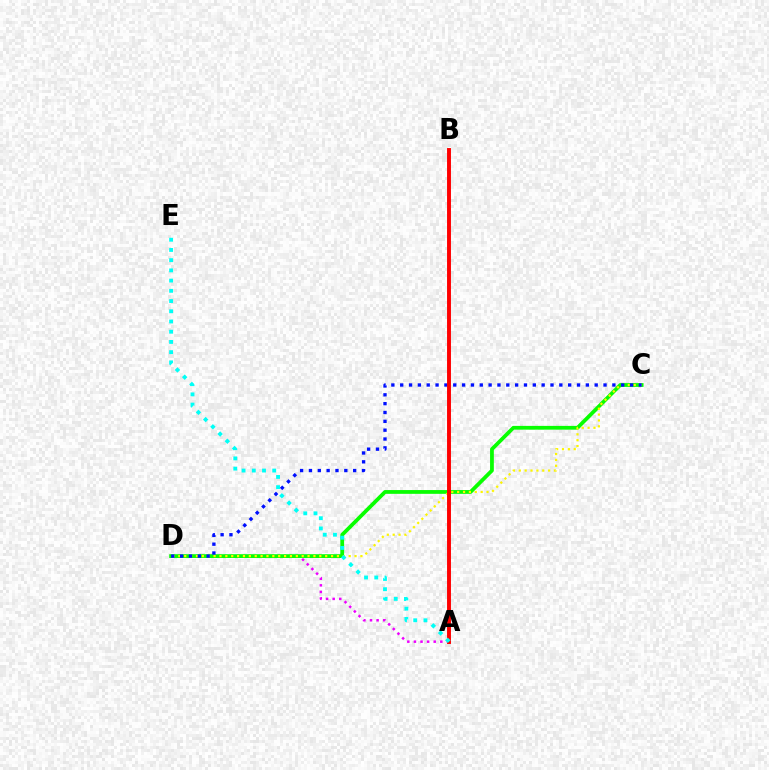{('A', 'D'): [{'color': '#ee00ff', 'line_style': 'dotted', 'thickness': 1.79}], ('C', 'D'): [{'color': '#08ff00', 'line_style': 'solid', 'thickness': 2.72}, {'color': '#fcf500', 'line_style': 'dotted', 'thickness': 1.6}, {'color': '#0010ff', 'line_style': 'dotted', 'thickness': 2.4}], ('A', 'B'): [{'color': '#ff0000', 'line_style': 'solid', 'thickness': 2.82}], ('A', 'E'): [{'color': '#00fff6', 'line_style': 'dotted', 'thickness': 2.78}]}